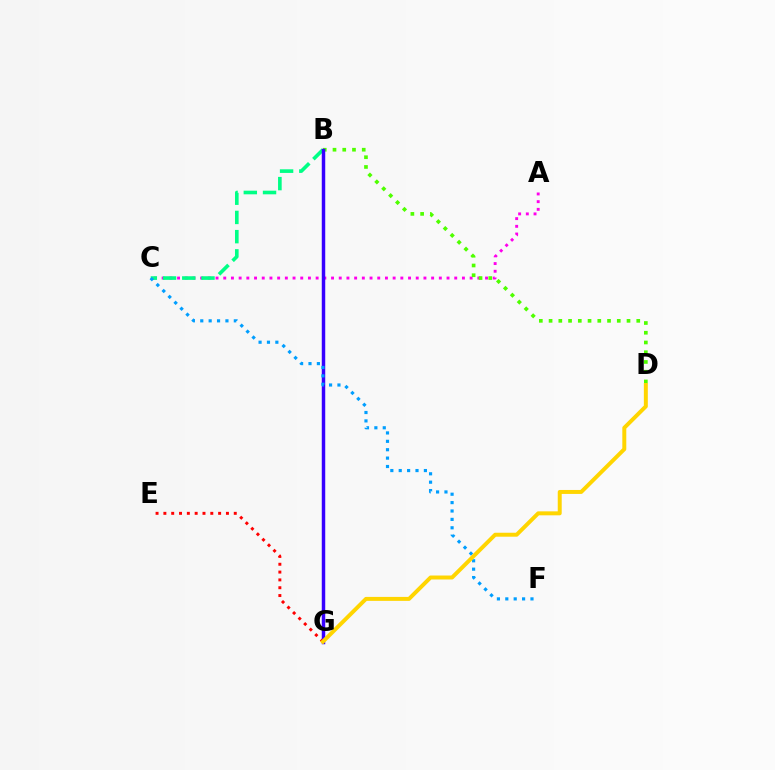{('A', 'C'): [{'color': '#ff00ed', 'line_style': 'dotted', 'thickness': 2.09}], ('B', 'D'): [{'color': '#4fff00', 'line_style': 'dotted', 'thickness': 2.65}], ('B', 'C'): [{'color': '#00ff86', 'line_style': 'dashed', 'thickness': 2.61}], ('B', 'G'): [{'color': '#3700ff', 'line_style': 'solid', 'thickness': 2.49}], ('E', 'G'): [{'color': '#ff0000', 'line_style': 'dotted', 'thickness': 2.12}], ('C', 'F'): [{'color': '#009eff', 'line_style': 'dotted', 'thickness': 2.28}], ('D', 'G'): [{'color': '#ffd500', 'line_style': 'solid', 'thickness': 2.85}]}